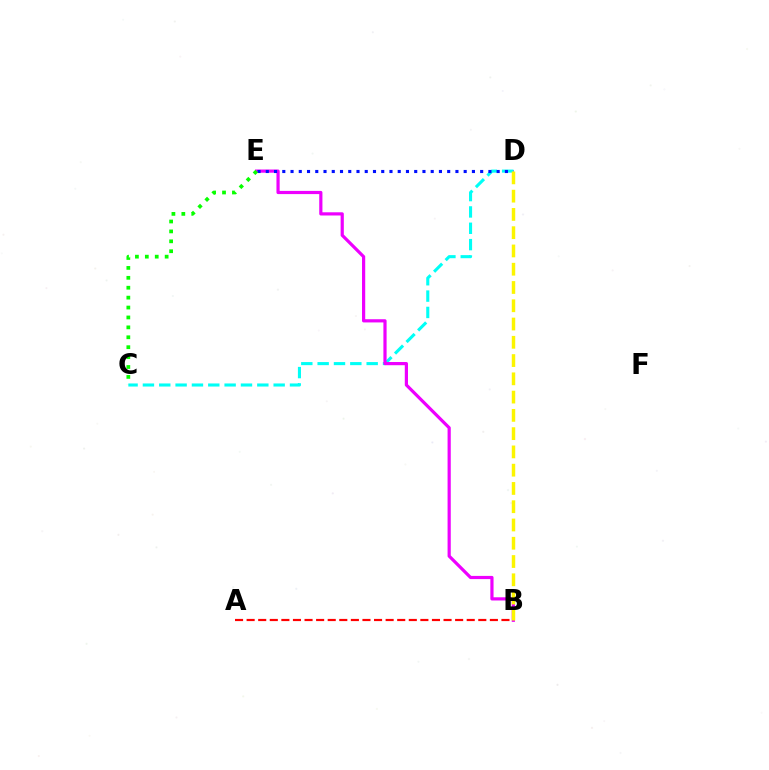{('C', 'D'): [{'color': '#00fff6', 'line_style': 'dashed', 'thickness': 2.22}], ('B', 'E'): [{'color': '#ee00ff', 'line_style': 'solid', 'thickness': 2.3}], ('A', 'B'): [{'color': '#ff0000', 'line_style': 'dashed', 'thickness': 1.57}], ('D', 'E'): [{'color': '#0010ff', 'line_style': 'dotted', 'thickness': 2.24}], ('C', 'E'): [{'color': '#08ff00', 'line_style': 'dotted', 'thickness': 2.69}], ('B', 'D'): [{'color': '#fcf500', 'line_style': 'dashed', 'thickness': 2.48}]}